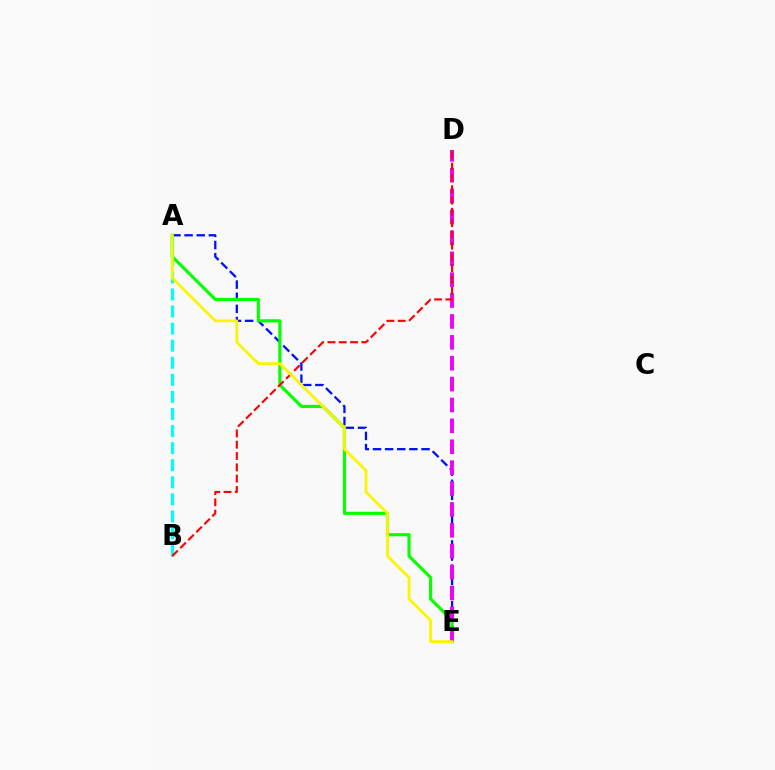{('A', 'E'): [{'color': '#0010ff', 'line_style': 'dashed', 'thickness': 1.65}, {'color': '#08ff00', 'line_style': 'solid', 'thickness': 2.27}, {'color': '#fcf500', 'line_style': 'solid', 'thickness': 1.99}], ('D', 'E'): [{'color': '#ee00ff', 'line_style': 'dashed', 'thickness': 2.84}], ('A', 'B'): [{'color': '#00fff6', 'line_style': 'dashed', 'thickness': 2.32}], ('B', 'D'): [{'color': '#ff0000', 'line_style': 'dashed', 'thickness': 1.53}]}